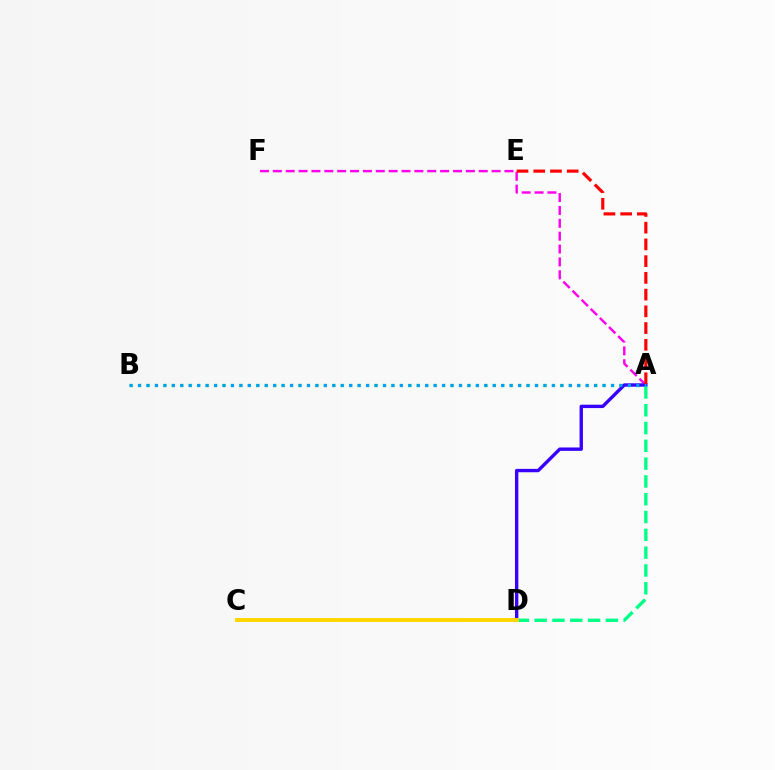{('A', 'F'): [{'color': '#ff00ed', 'line_style': 'dashed', 'thickness': 1.75}], ('A', 'B'): [{'color': '#4fff00', 'line_style': 'dotted', 'thickness': 2.3}, {'color': '#009eff', 'line_style': 'dotted', 'thickness': 2.29}], ('A', 'D'): [{'color': '#3700ff', 'line_style': 'solid', 'thickness': 2.43}, {'color': '#00ff86', 'line_style': 'dashed', 'thickness': 2.42}], ('A', 'E'): [{'color': '#ff0000', 'line_style': 'dashed', 'thickness': 2.27}], ('C', 'D'): [{'color': '#ffd500', 'line_style': 'solid', 'thickness': 2.81}]}